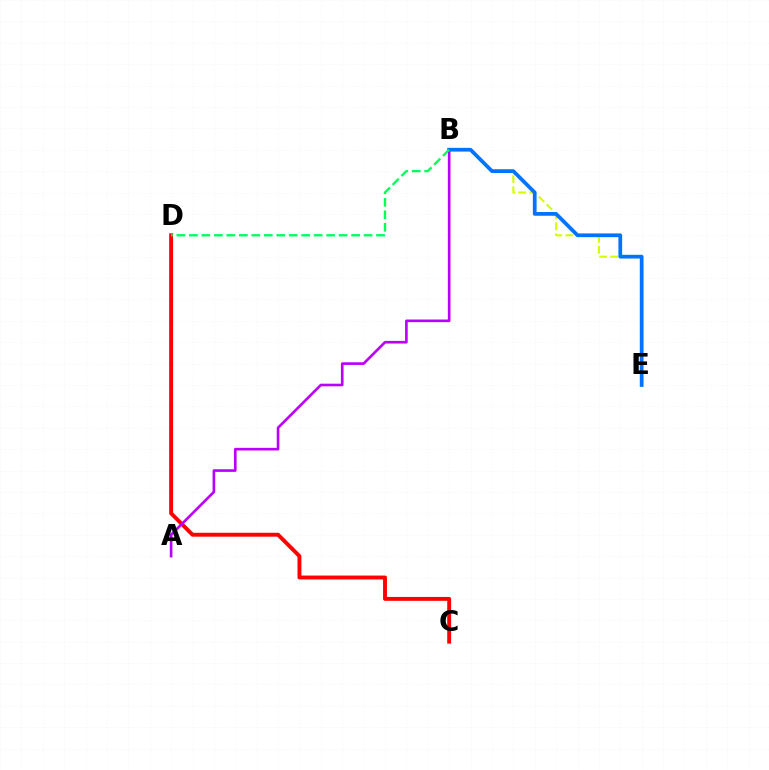{('B', 'E'): [{'color': '#d1ff00', 'line_style': 'dashed', 'thickness': 1.5}, {'color': '#0074ff', 'line_style': 'solid', 'thickness': 2.7}], ('C', 'D'): [{'color': '#ff0000', 'line_style': 'solid', 'thickness': 2.8}], ('A', 'B'): [{'color': '#b900ff', 'line_style': 'solid', 'thickness': 1.9}], ('B', 'D'): [{'color': '#00ff5c', 'line_style': 'dashed', 'thickness': 1.69}]}